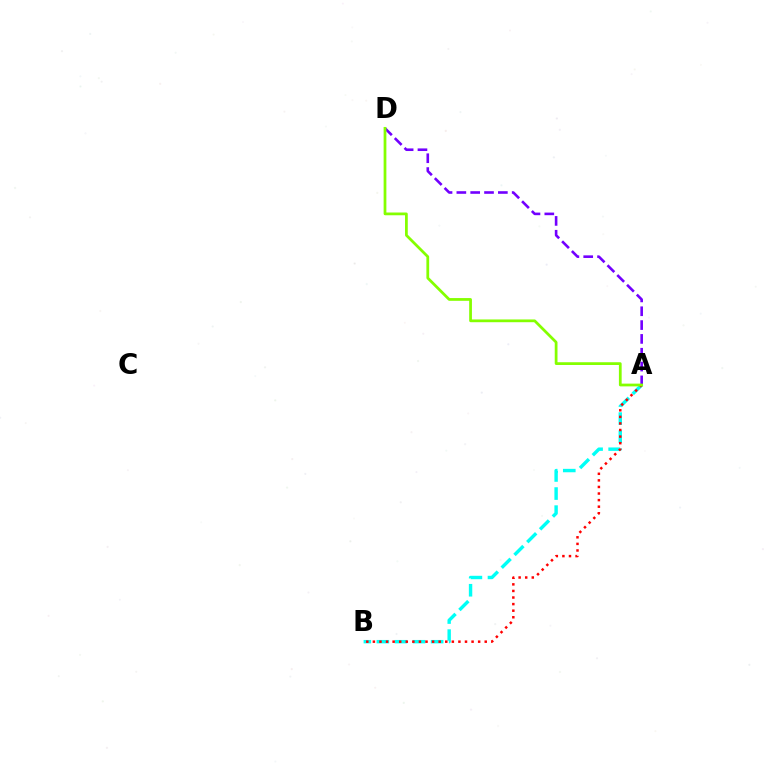{('A', 'B'): [{'color': '#00fff6', 'line_style': 'dashed', 'thickness': 2.46}, {'color': '#ff0000', 'line_style': 'dotted', 'thickness': 1.79}], ('A', 'D'): [{'color': '#7200ff', 'line_style': 'dashed', 'thickness': 1.88}, {'color': '#84ff00', 'line_style': 'solid', 'thickness': 1.98}]}